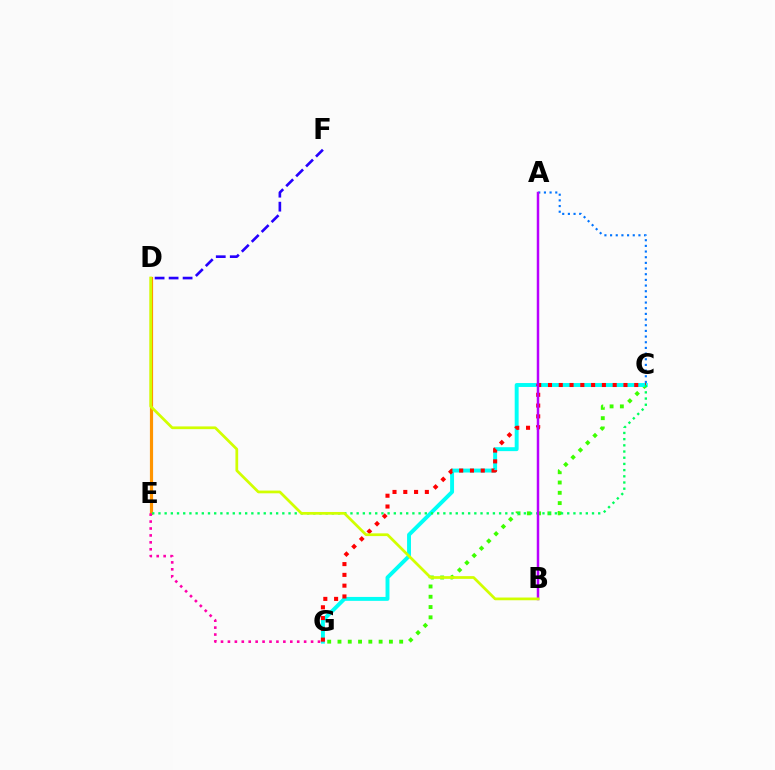{('D', 'F'): [{'color': '#2500ff', 'line_style': 'dashed', 'thickness': 1.9}], ('C', 'G'): [{'color': '#3dff00', 'line_style': 'dotted', 'thickness': 2.79}, {'color': '#00fff6', 'line_style': 'solid', 'thickness': 2.82}, {'color': '#ff0000', 'line_style': 'dotted', 'thickness': 2.93}], ('D', 'E'): [{'color': '#ff9400', 'line_style': 'solid', 'thickness': 2.29}], ('A', 'C'): [{'color': '#0074ff', 'line_style': 'dotted', 'thickness': 1.54}], ('E', 'G'): [{'color': '#ff00ac', 'line_style': 'dotted', 'thickness': 1.88}], ('C', 'E'): [{'color': '#00ff5c', 'line_style': 'dotted', 'thickness': 1.68}], ('A', 'B'): [{'color': '#b900ff', 'line_style': 'solid', 'thickness': 1.78}], ('B', 'D'): [{'color': '#d1ff00', 'line_style': 'solid', 'thickness': 1.97}]}